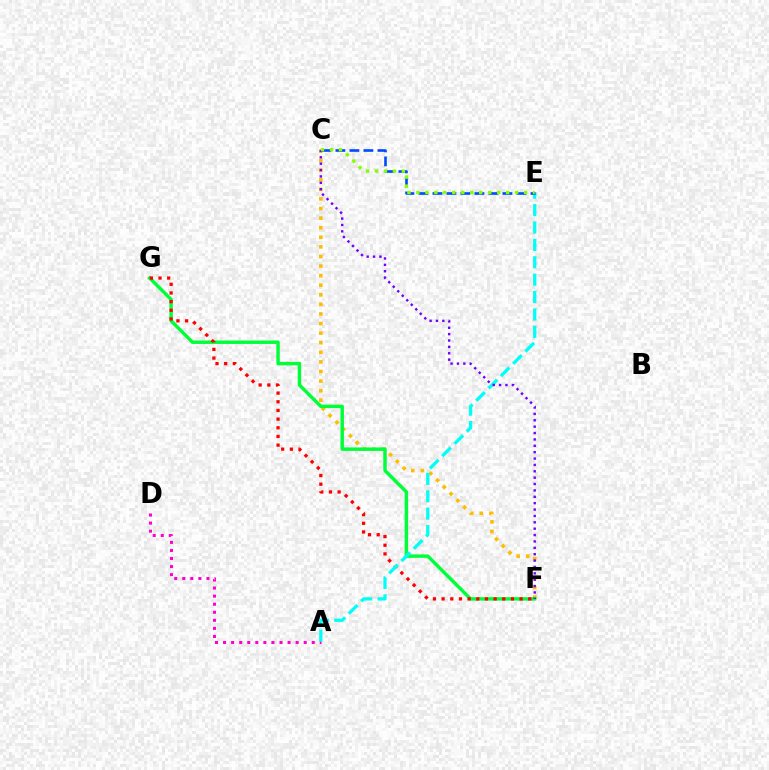{('C', 'F'): [{'color': '#ffbd00', 'line_style': 'dotted', 'thickness': 2.6}, {'color': '#7200ff', 'line_style': 'dotted', 'thickness': 1.73}], ('F', 'G'): [{'color': '#00ff39', 'line_style': 'solid', 'thickness': 2.48}, {'color': '#ff0000', 'line_style': 'dotted', 'thickness': 2.36}], ('A', 'D'): [{'color': '#ff00cf', 'line_style': 'dotted', 'thickness': 2.19}], ('A', 'E'): [{'color': '#00fff6', 'line_style': 'dashed', 'thickness': 2.36}], ('C', 'E'): [{'color': '#004bff', 'line_style': 'dashed', 'thickness': 1.9}, {'color': '#84ff00', 'line_style': 'dotted', 'thickness': 2.44}]}